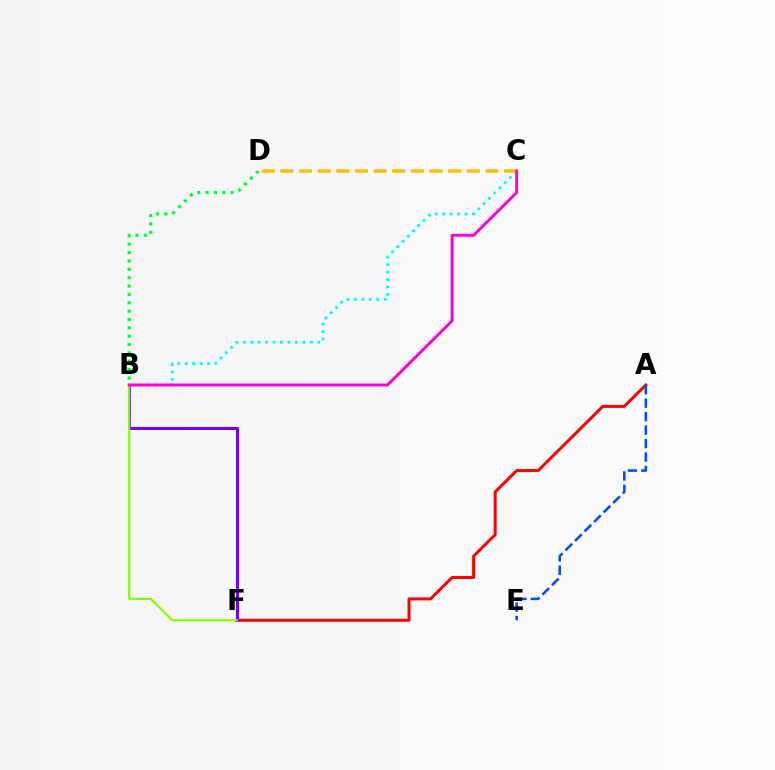{('A', 'F'): [{'color': '#ff0000', 'line_style': 'solid', 'thickness': 2.16}], ('B', 'C'): [{'color': '#00fff6', 'line_style': 'dotted', 'thickness': 2.02}, {'color': '#ff00cf', 'line_style': 'solid', 'thickness': 2.09}], ('B', 'D'): [{'color': '#00ff39', 'line_style': 'dotted', 'thickness': 2.27}], ('A', 'E'): [{'color': '#004bff', 'line_style': 'dashed', 'thickness': 1.83}], ('C', 'D'): [{'color': '#ffbd00', 'line_style': 'dashed', 'thickness': 2.53}], ('B', 'F'): [{'color': '#7200ff', 'line_style': 'solid', 'thickness': 2.21}, {'color': '#84ff00', 'line_style': 'solid', 'thickness': 1.58}]}